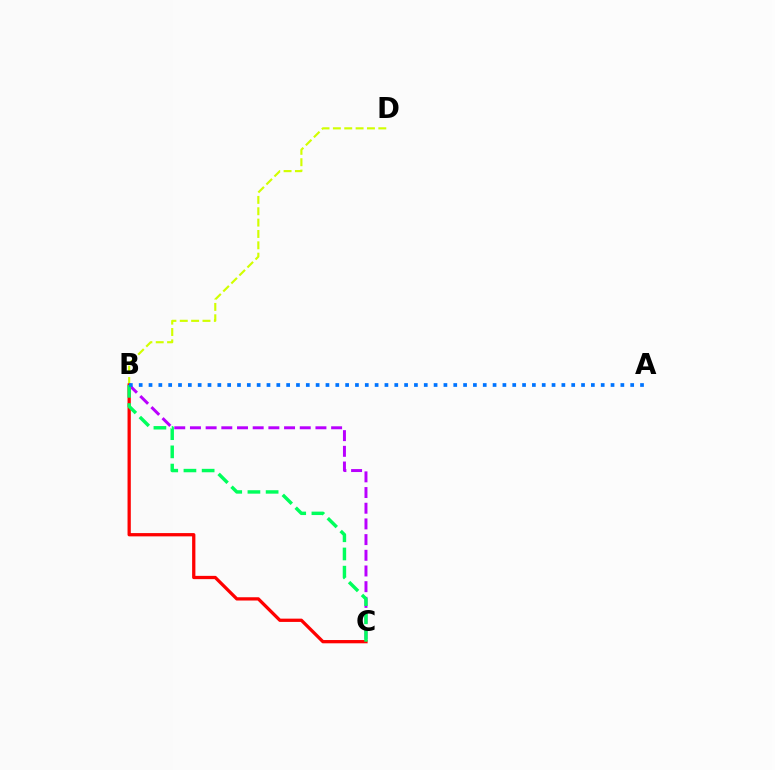{('B', 'D'): [{'color': '#d1ff00', 'line_style': 'dashed', 'thickness': 1.54}], ('B', 'C'): [{'color': '#b900ff', 'line_style': 'dashed', 'thickness': 2.13}, {'color': '#ff0000', 'line_style': 'solid', 'thickness': 2.36}, {'color': '#00ff5c', 'line_style': 'dashed', 'thickness': 2.47}], ('A', 'B'): [{'color': '#0074ff', 'line_style': 'dotted', 'thickness': 2.67}]}